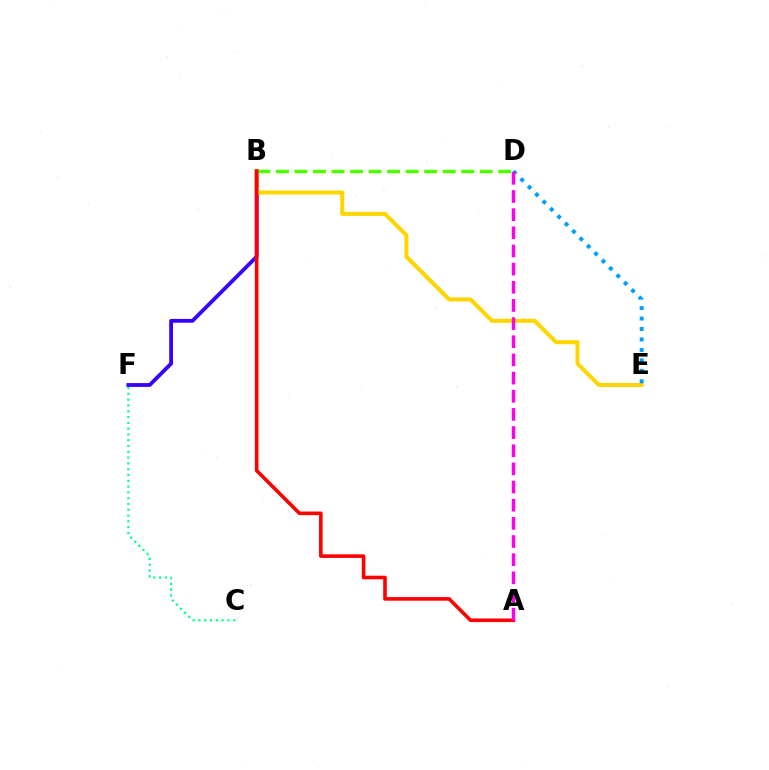{('B', 'F'): [{'color': '#3700ff', 'line_style': 'solid', 'thickness': 2.75}], ('B', 'E'): [{'color': '#ffd500', 'line_style': 'solid', 'thickness': 2.9}], ('B', 'D'): [{'color': '#4fff00', 'line_style': 'dashed', 'thickness': 2.52}], ('C', 'F'): [{'color': '#00ff86', 'line_style': 'dotted', 'thickness': 1.57}], ('A', 'B'): [{'color': '#ff0000', 'line_style': 'solid', 'thickness': 2.59}], ('D', 'E'): [{'color': '#009eff', 'line_style': 'dotted', 'thickness': 2.84}], ('A', 'D'): [{'color': '#ff00ed', 'line_style': 'dashed', 'thickness': 2.47}]}